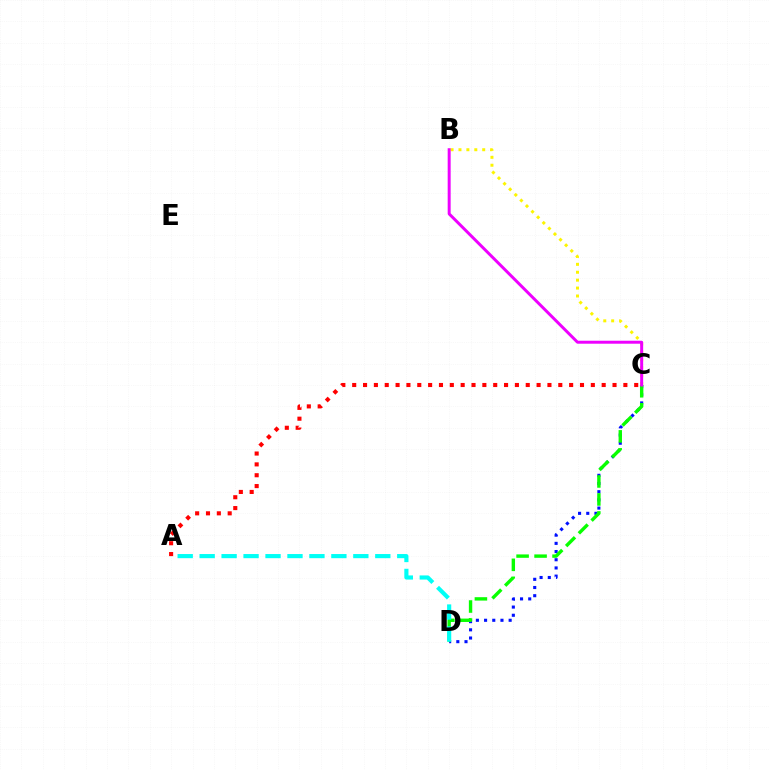{('C', 'D'): [{'color': '#0010ff', 'line_style': 'dotted', 'thickness': 2.23}, {'color': '#08ff00', 'line_style': 'dashed', 'thickness': 2.44}], ('A', 'D'): [{'color': '#00fff6', 'line_style': 'dashed', 'thickness': 2.98}], ('B', 'C'): [{'color': '#fcf500', 'line_style': 'dotted', 'thickness': 2.15}, {'color': '#ee00ff', 'line_style': 'solid', 'thickness': 2.14}], ('A', 'C'): [{'color': '#ff0000', 'line_style': 'dotted', 'thickness': 2.95}]}